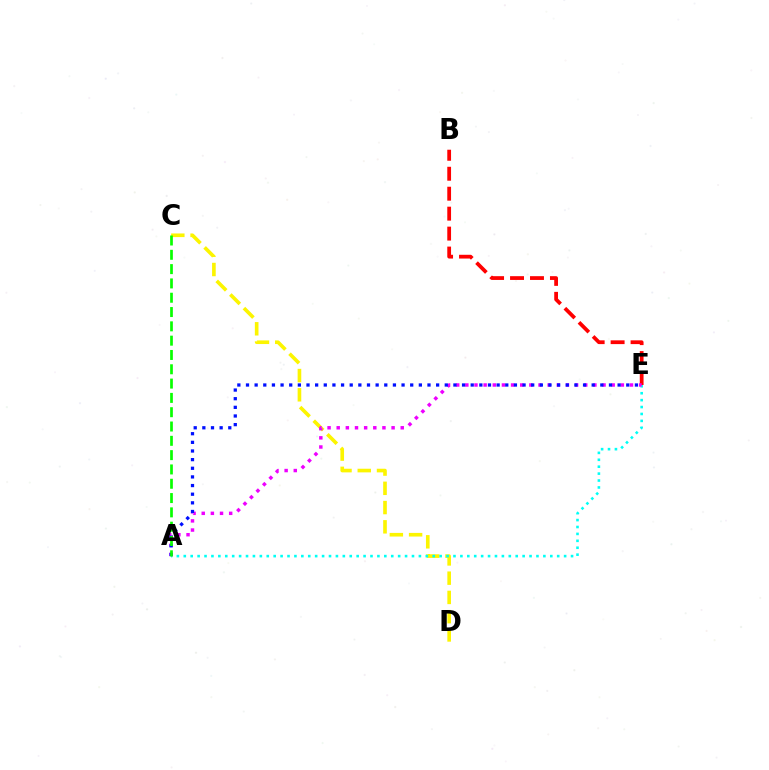{('C', 'D'): [{'color': '#fcf500', 'line_style': 'dashed', 'thickness': 2.62}], ('A', 'E'): [{'color': '#00fff6', 'line_style': 'dotted', 'thickness': 1.88}, {'color': '#ee00ff', 'line_style': 'dotted', 'thickness': 2.49}, {'color': '#0010ff', 'line_style': 'dotted', 'thickness': 2.35}], ('B', 'E'): [{'color': '#ff0000', 'line_style': 'dashed', 'thickness': 2.71}], ('A', 'C'): [{'color': '#08ff00', 'line_style': 'dashed', 'thickness': 1.94}]}